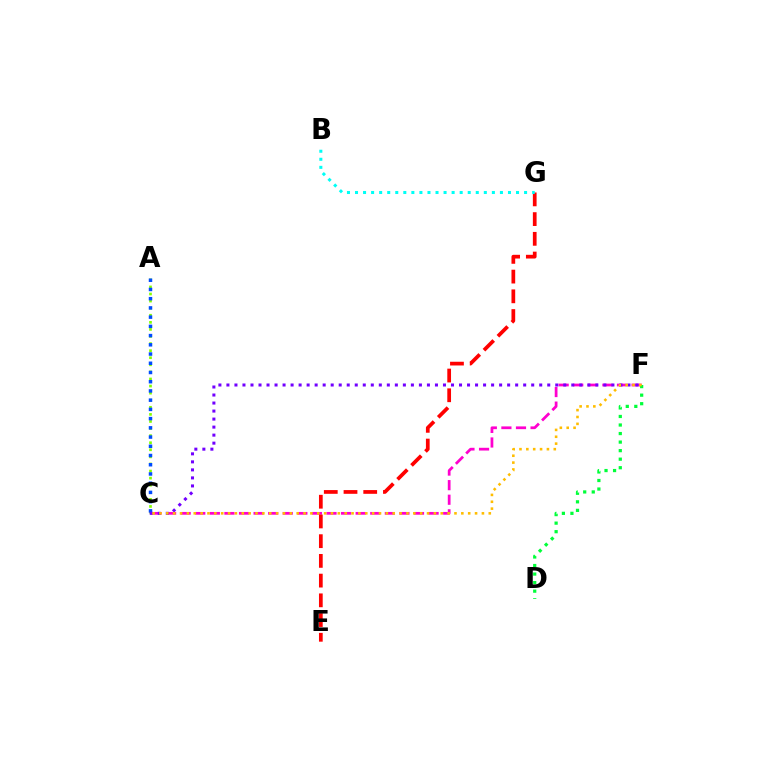{('C', 'F'): [{'color': '#ff00cf', 'line_style': 'dashed', 'thickness': 1.98}, {'color': '#7200ff', 'line_style': 'dotted', 'thickness': 2.18}, {'color': '#ffbd00', 'line_style': 'dotted', 'thickness': 1.86}], ('A', 'C'): [{'color': '#84ff00', 'line_style': 'dotted', 'thickness': 1.92}, {'color': '#004bff', 'line_style': 'dotted', 'thickness': 2.51}], ('D', 'F'): [{'color': '#00ff39', 'line_style': 'dotted', 'thickness': 2.32}], ('E', 'G'): [{'color': '#ff0000', 'line_style': 'dashed', 'thickness': 2.68}], ('B', 'G'): [{'color': '#00fff6', 'line_style': 'dotted', 'thickness': 2.19}]}